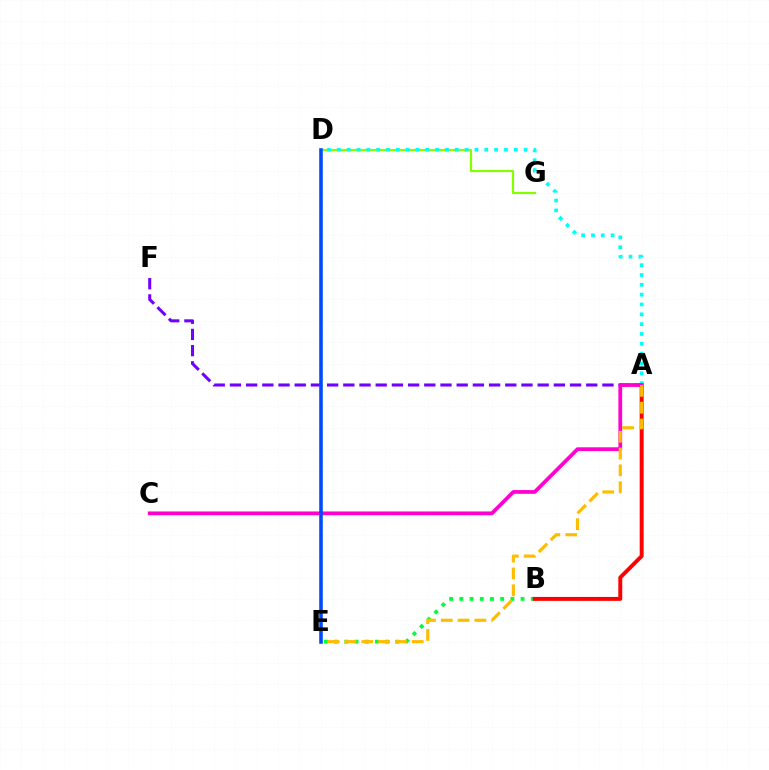{('A', 'F'): [{'color': '#7200ff', 'line_style': 'dashed', 'thickness': 2.2}], ('B', 'E'): [{'color': '#00ff39', 'line_style': 'dotted', 'thickness': 2.77}], ('A', 'B'): [{'color': '#ff0000', 'line_style': 'solid', 'thickness': 2.83}], ('D', 'G'): [{'color': '#84ff00', 'line_style': 'solid', 'thickness': 1.58}], ('A', 'D'): [{'color': '#00fff6', 'line_style': 'dotted', 'thickness': 2.67}], ('A', 'C'): [{'color': '#ff00cf', 'line_style': 'solid', 'thickness': 2.71}], ('A', 'E'): [{'color': '#ffbd00', 'line_style': 'dashed', 'thickness': 2.28}], ('D', 'E'): [{'color': '#004bff', 'line_style': 'solid', 'thickness': 2.58}]}